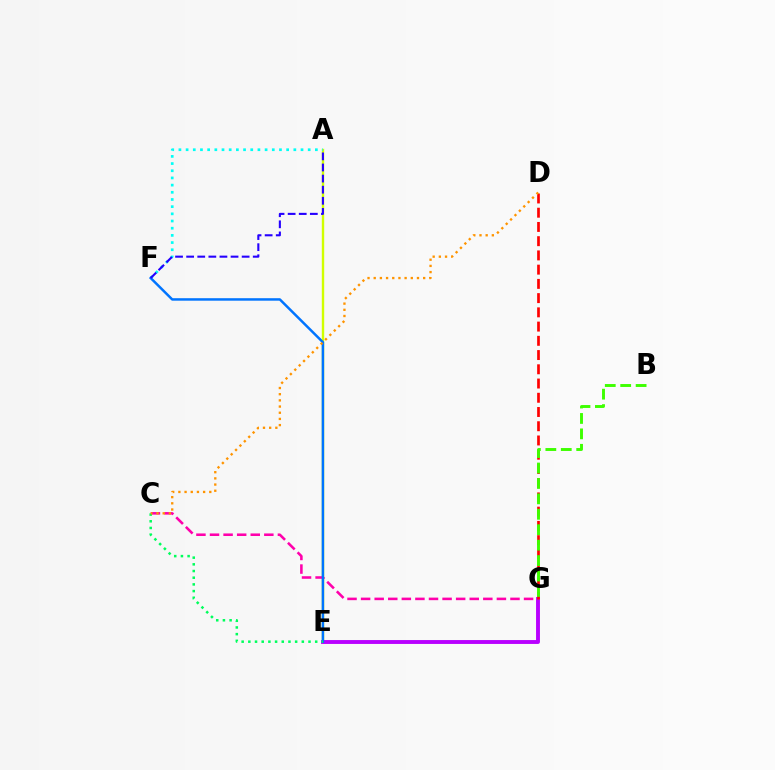{('A', 'E'): [{'color': '#d1ff00', 'line_style': 'solid', 'thickness': 1.73}], ('A', 'F'): [{'color': '#00fff6', 'line_style': 'dotted', 'thickness': 1.95}, {'color': '#2500ff', 'line_style': 'dashed', 'thickness': 1.51}], ('E', 'G'): [{'color': '#b900ff', 'line_style': 'solid', 'thickness': 2.8}], ('C', 'G'): [{'color': '#ff00ac', 'line_style': 'dashed', 'thickness': 1.84}], ('E', 'F'): [{'color': '#0074ff', 'line_style': 'solid', 'thickness': 1.79}], ('C', 'E'): [{'color': '#00ff5c', 'line_style': 'dotted', 'thickness': 1.82}], ('D', 'G'): [{'color': '#ff0000', 'line_style': 'dashed', 'thickness': 1.93}], ('B', 'G'): [{'color': '#3dff00', 'line_style': 'dashed', 'thickness': 2.1}], ('C', 'D'): [{'color': '#ff9400', 'line_style': 'dotted', 'thickness': 1.68}]}